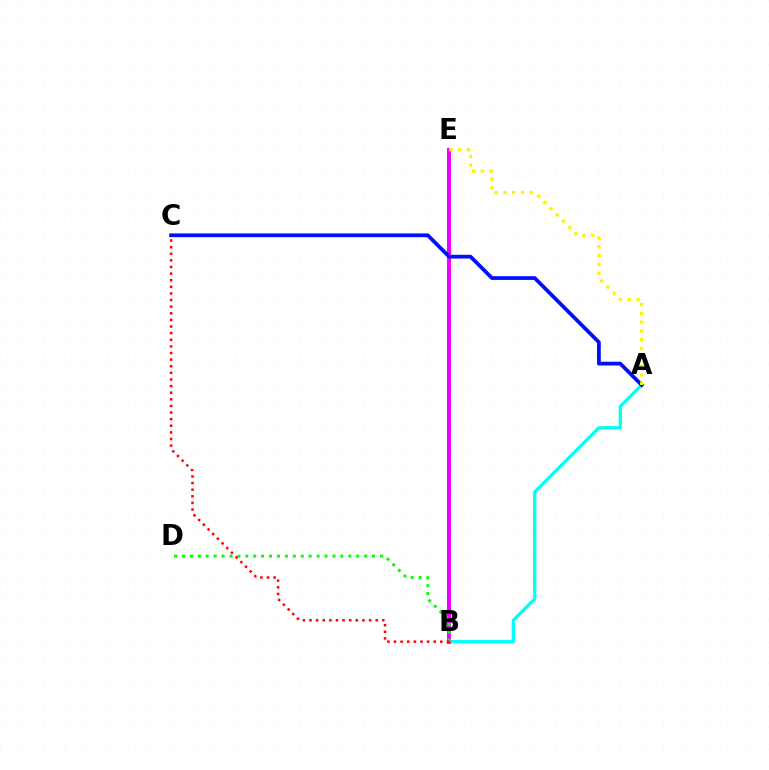{('A', 'B'): [{'color': '#00fff6', 'line_style': 'solid', 'thickness': 2.36}], ('B', 'E'): [{'color': '#ee00ff', 'line_style': 'solid', 'thickness': 2.86}], ('B', 'D'): [{'color': '#08ff00', 'line_style': 'dotted', 'thickness': 2.15}], ('B', 'C'): [{'color': '#ff0000', 'line_style': 'dotted', 'thickness': 1.8}], ('A', 'C'): [{'color': '#0010ff', 'line_style': 'solid', 'thickness': 2.71}], ('A', 'E'): [{'color': '#fcf500', 'line_style': 'dotted', 'thickness': 2.39}]}